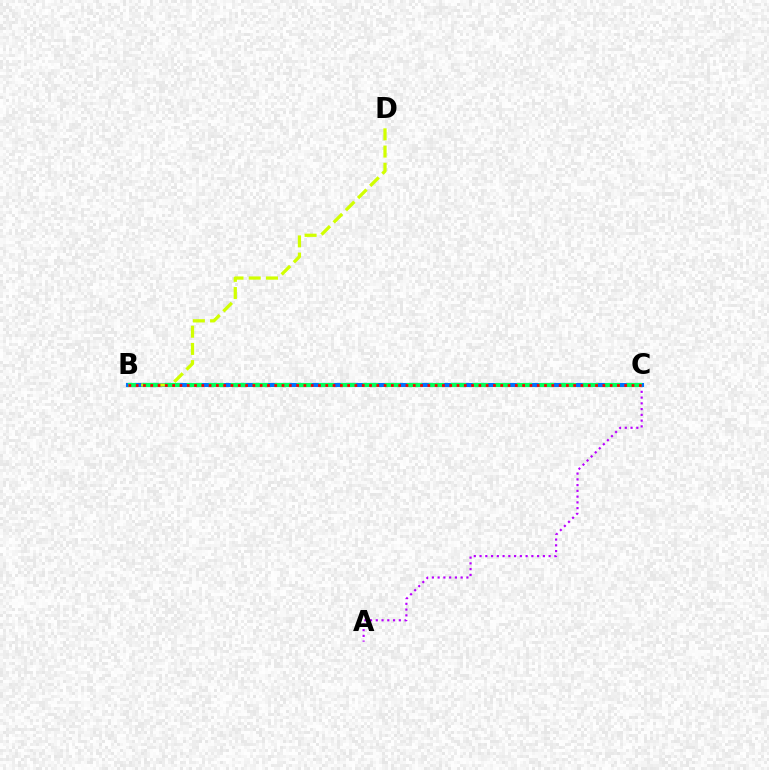{('A', 'C'): [{'color': '#b900ff', 'line_style': 'dotted', 'thickness': 1.56}], ('B', 'C'): [{'color': '#0074ff', 'line_style': 'solid', 'thickness': 2.94}, {'color': '#00ff5c', 'line_style': 'dashed', 'thickness': 2.99}, {'color': '#ff0000', 'line_style': 'dotted', 'thickness': 1.98}], ('B', 'D'): [{'color': '#d1ff00', 'line_style': 'dashed', 'thickness': 2.34}]}